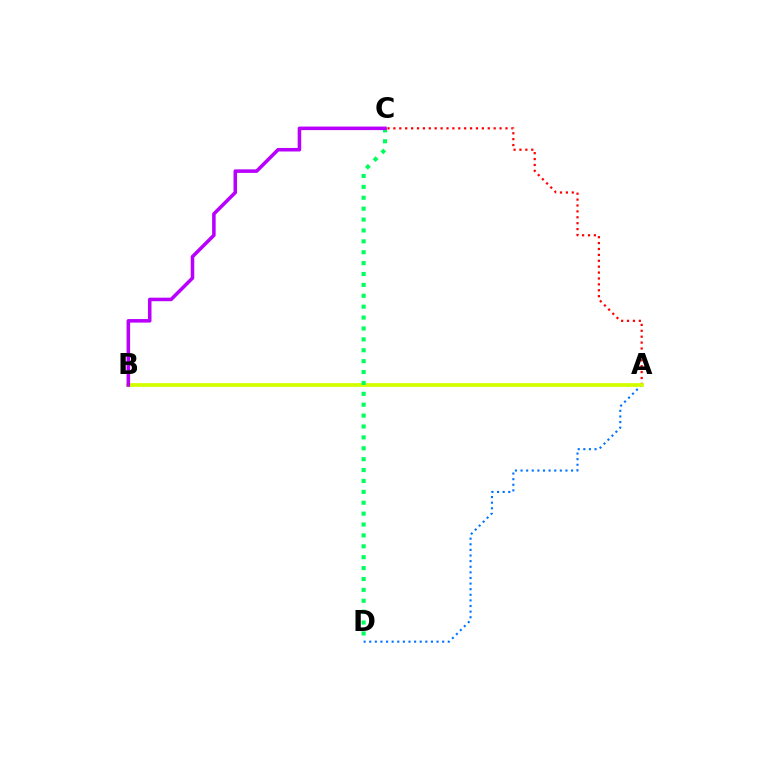{('A', 'D'): [{'color': '#0074ff', 'line_style': 'dotted', 'thickness': 1.52}], ('A', 'C'): [{'color': '#ff0000', 'line_style': 'dotted', 'thickness': 1.6}], ('A', 'B'): [{'color': '#d1ff00', 'line_style': 'solid', 'thickness': 2.7}], ('C', 'D'): [{'color': '#00ff5c', 'line_style': 'dotted', 'thickness': 2.96}], ('B', 'C'): [{'color': '#b900ff', 'line_style': 'solid', 'thickness': 2.55}]}